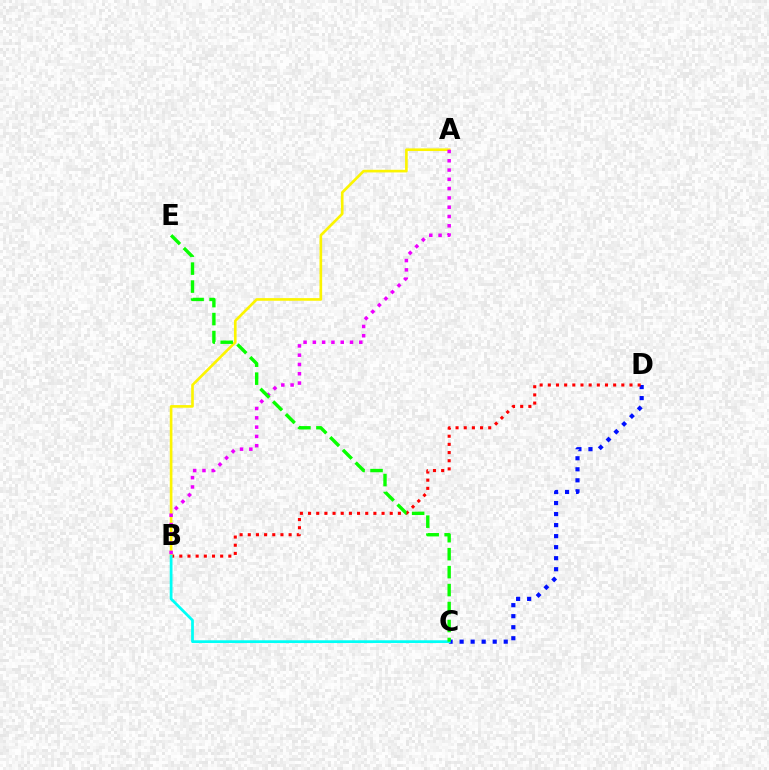{('C', 'D'): [{'color': '#0010ff', 'line_style': 'dotted', 'thickness': 3.0}], ('B', 'D'): [{'color': '#ff0000', 'line_style': 'dotted', 'thickness': 2.22}], ('A', 'B'): [{'color': '#fcf500', 'line_style': 'solid', 'thickness': 1.9}, {'color': '#ee00ff', 'line_style': 'dotted', 'thickness': 2.52}], ('B', 'C'): [{'color': '#00fff6', 'line_style': 'solid', 'thickness': 1.99}], ('C', 'E'): [{'color': '#08ff00', 'line_style': 'dashed', 'thickness': 2.44}]}